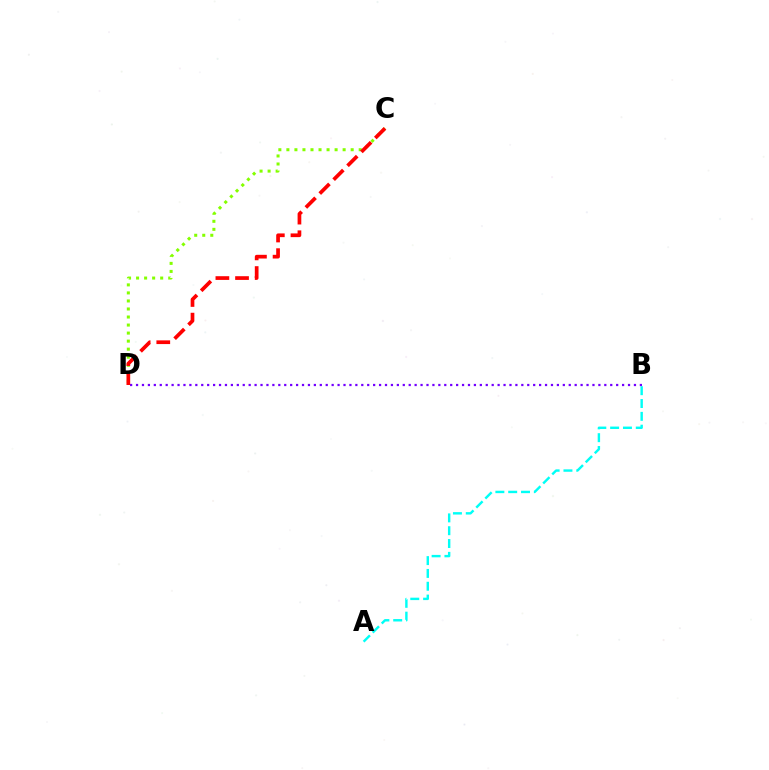{('C', 'D'): [{'color': '#84ff00', 'line_style': 'dotted', 'thickness': 2.18}, {'color': '#ff0000', 'line_style': 'dashed', 'thickness': 2.67}], ('A', 'B'): [{'color': '#00fff6', 'line_style': 'dashed', 'thickness': 1.74}], ('B', 'D'): [{'color': '#7200ff', 'line_style': 'dotted', 'thickness': 1.61}]}